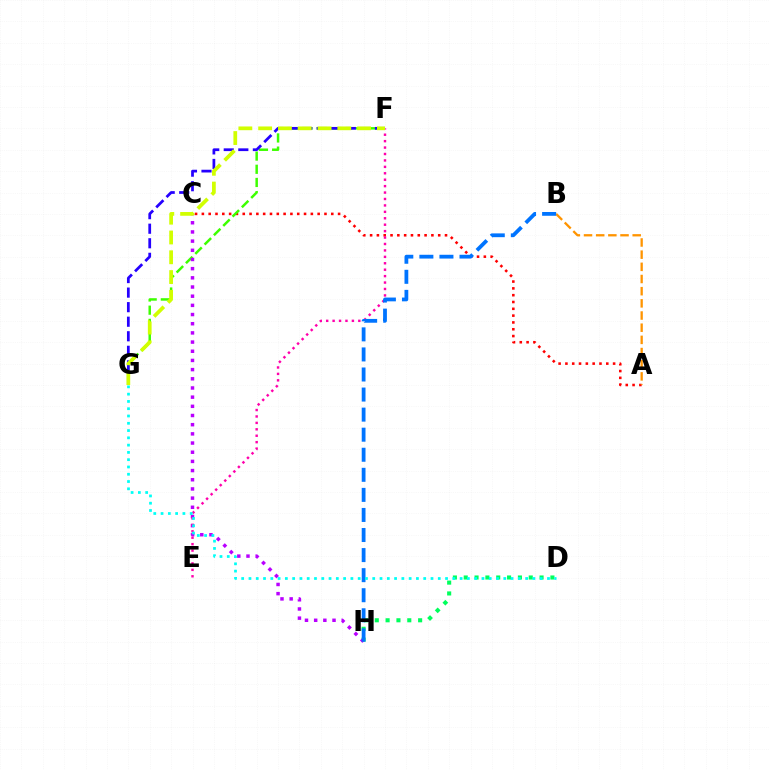{('A', 'C'): [{'color': '#ff0000', 'line_style': 'dotted', 'thickness': 1.85}], ('D', 'H'): [{'color': '#00ff5c', 'line_style': 'dotted', 'thickness': 2.94}], ('A', 'B'): [{'color': '#ff9400', 'line_style': 'dashed', 'thickness': 1.65}], ('F', 'G'): [{'color': '#3dff00', 'line_style': 'dashed', 'thickness': 1.79}, {'color': '#2500ff', 'line_style': 'dashed', 'thickness': 1.98}, {'color': '#d1ff00', 'line_style': 'dashed', 'thickness': 2.69}], ('C', 'H'): [{'color': '#b900ff', 'line_style': 'dotted', 'thickness': 2.49}], ('E', 'F'): [{'color': '#ff00ac', 'line_style': 'dotted', 'thickness': 1.75}], ('B', 'H'): [{'color': '#0074ff', 'line_style': 'dashed', 'thickness': 2.73}], ('D', 'G'): [{'color': '#00fff6', 'line_style': 'dotted', 'thickness': 1.98}]}